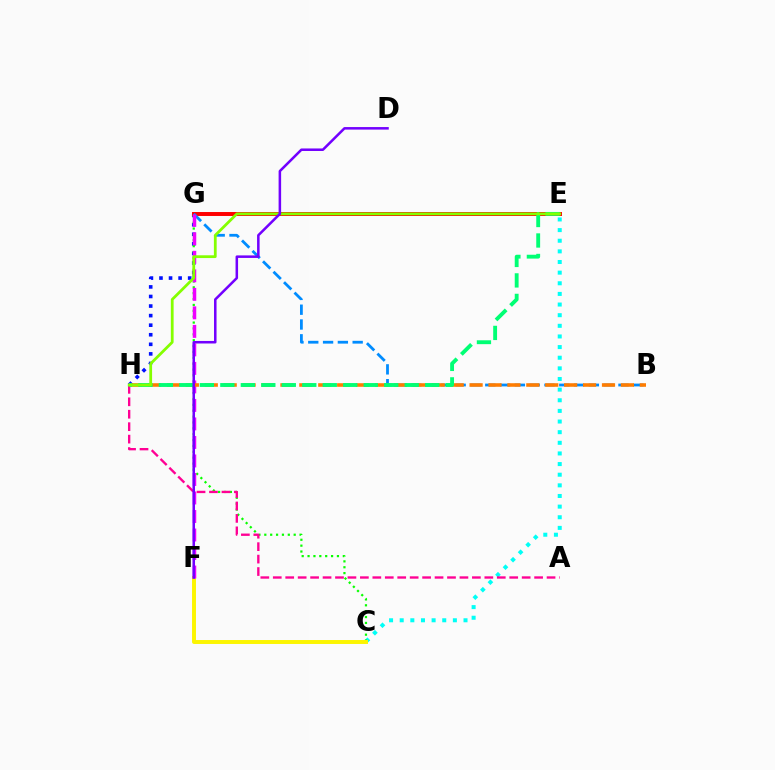{('G', 'H'): [{'color': '#0010ff', 'line_style': 'dotted', 'thickness': 2.6}], ('E', 'G'): [{'color': '#ff0000', 'line_style': 'solid', 'thickness': 2.85}], ('C', 'E'): [{'color': '#00fff6', 'line_style': 'dotted', 'thickness': 2.89}], ('B', 'G'): [{'color': '#008cff', 'line_style': 'dashed', 'thickness': 2.01}], ('C', 'G'): [{'color': '#08ff00', 'line_style': 'dotted', 'thickness': 1.6}], ('C', 'F'): [{'color': '#fcf500', 'line_style': 'solid', 'thickness': 2.84}], ('F', 'G'): [{'color': '#ee00ff', 'line_style': 'dashed', 'thickness': 2.51}], ('B', 'H'): [{'color': '#ff7c00', 'line_style': 'dashed', 'thickness': 2.57}], ('A', 'H'): [{'color': '#ff0094', 'line_style': 'dashed', 'thickness': 1.69}], ('E', 'H'): [{'color': '#00ff74', 'line_style': 'dashed', 'thickness': 2.78}, {'color': '#84ff00', 'line_style': 'solid', 'thickness': 2.0}], ('D', 'F'): [{'color': '#7200ff', 'line_style': 'solid', 'thickness': 1.82}]}